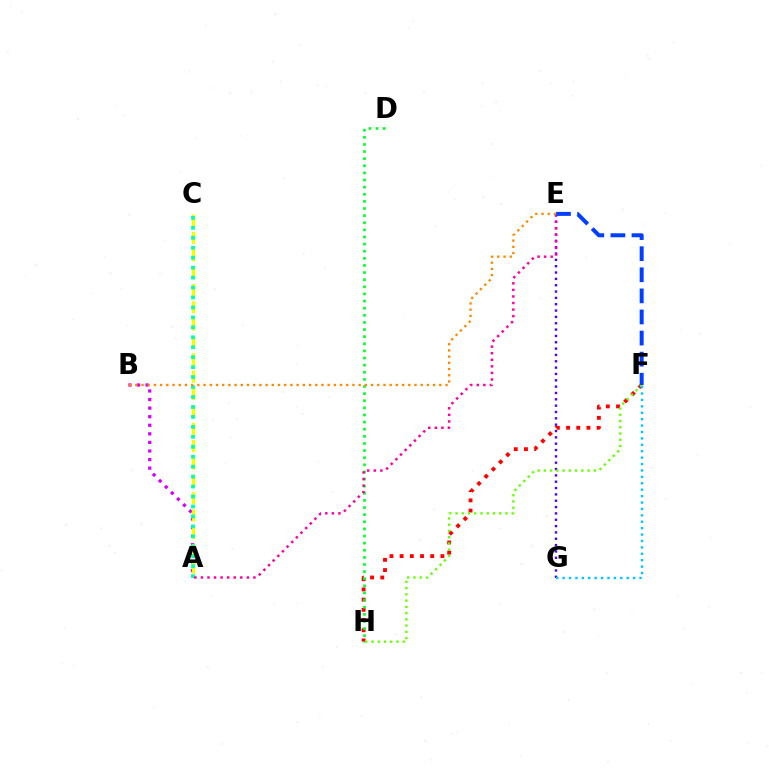{('E', 'G'): [{'color': '#4f00ff', 'line_style': 'dotted', 'thickness': 1.72}], ('F', 'H'): [{'color': '#ff0000', 'line_style': 'dotted', 'thickness': 2.77}, {'color': '#66ff00', 'line_style': 'dotted', 'thickness': 1.7}], ('A', 'B'): [{'color': '#d600ff', 'line_style': 'dotted', 'thickness': 2.33}], ('A', 'C'): [{'color': '#eeff00', 'line_style': 'dashed', 'thickness': 2.36}, {'color': '#00ffaf', 'line_style': 'dotted', 'thickness': 2.7}], ('D', 'H'): [{'color': '#00ff27', 'line_style': 'dotted', 'thickness': 1.93}], ('A', 'E'): [{'color': '#ff00a0', 'line_style': 'dotted', 'thickness': 1.78}], ('F', 'G'): [{'color': '#00c7ff', 'line_style': 'dotted', 'thickness': 1.74}], ('E', 'F'): [{'color': '#003fff', 'line_style': 'dashed', 'thickness': 2.87}], ('B', 'E'): [{'color': '#ff8800', 'line_style': 'dotted', 'thickness': 1.69}]}